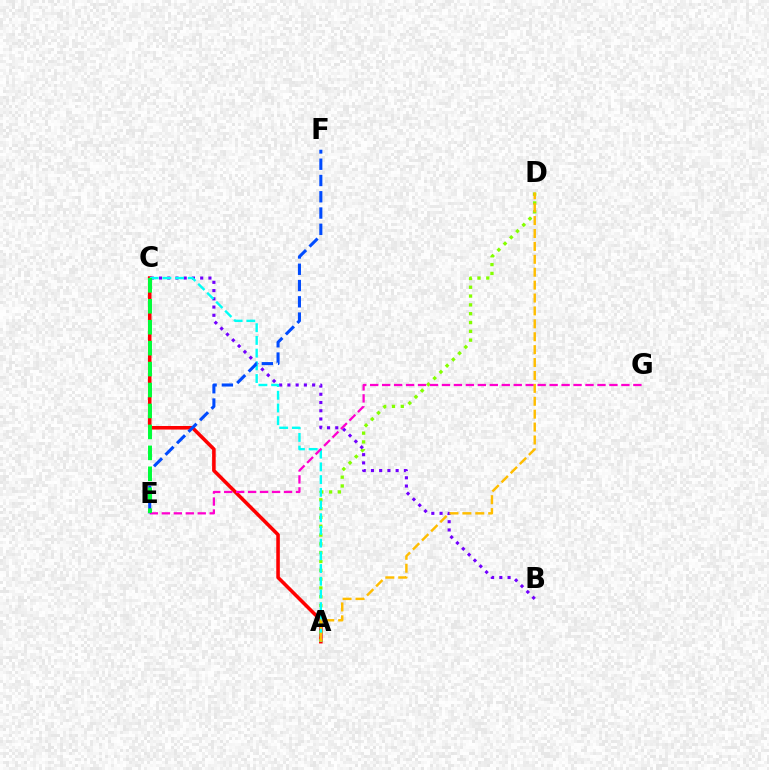{('A', 'C'): [{'color': '#ff0000', 'line_style': 'solid', 'thickness': 2.57}, {'color': '#00fff6', 'line_style': 'dashed', 'thickness': 1.73}], ('A', 'D'): [{'color': '#84ff00', 'line_style': 'dotted', 'thickness': 2.39}, {'color': '#ffbd00', 'line_style': 'dashed', 'thickness': 1.75}], ('B', 'C'): [{'color': '#7200ff', 'line_style': 'dotted', 'thickness': 2.24}], ('E', 'G'): [{'color': '#ff00cf', 'line_style': 'dashed', 'thickness': 1.63}], ('E', 'F'): [{'color': '#004bff', 'line_style': 'dashed', 'thickness': 2.21}], ('C', 'E'): [{'color': '#00ff39', 'line_style': 'dashed', 'thickness': 2.85}]}